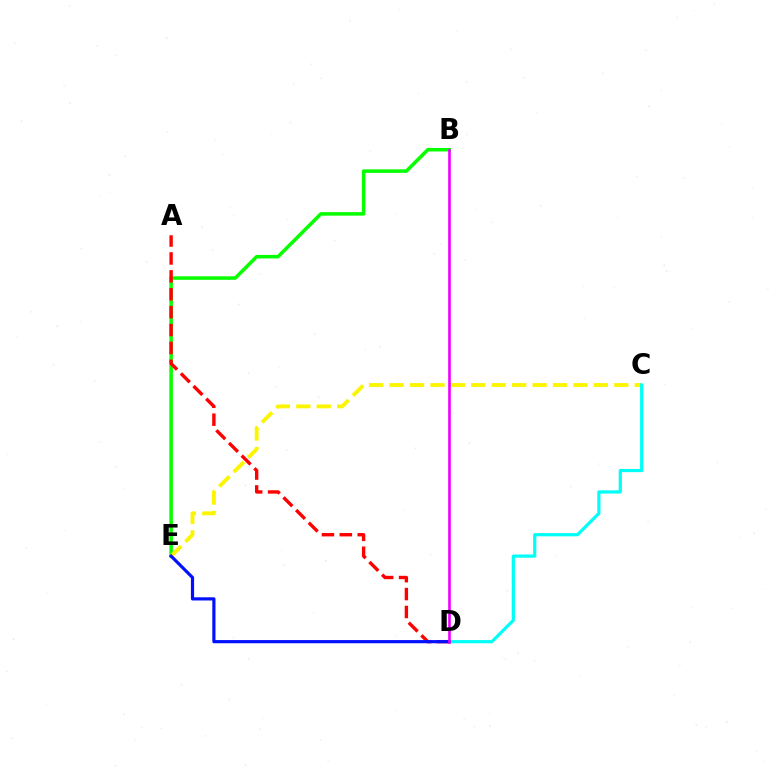{('B', 'E'): [{'color': '#08ff00', 'line_style': 'solid', 'thickness': 2.54}], ('C', 'E'): [{'color': '#fcf500', 'line_style': 'dashed', 'thickness': 2.78}], ('A', 'D'): [{'color': '#ff0000', 'line_style': 'dashed', 'thickness': 2.43}], ('C', 'D'): [{'color': '#00fff6', 'line_style': 'solid', 'thickness': 2.3}], ('D', 'E'): [{'color': '#0010ff', 'line_style': 'solid', 'thickness': 2.29}], ('B', 'D'): [{'color': '#ee00ff', 'line_style': 'solid', 'thickness': 1.89}]}